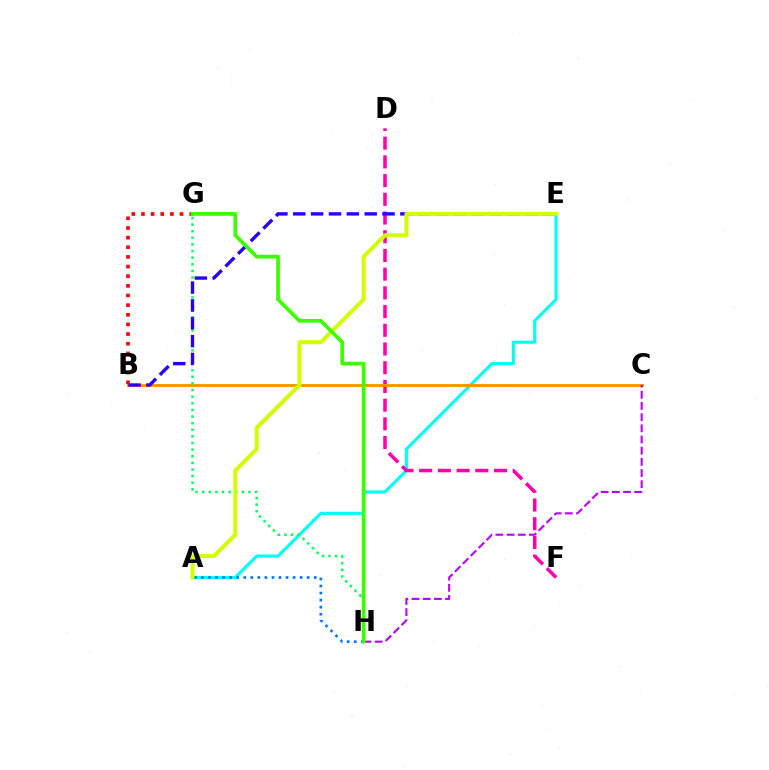{('A', 'E'): [{'color': '#00fff6', 'line_style': 'solid', 'thickness': 2.24}, {'color': '#d1ff00', 'line_style': 'solid', 'thickness': 2.87}], ('D', 'F'): [{'color': '#ff00ac', 'line_style': 'dashed', 'thickness': 2.54}], ('A', 'H'): [{'color': '#0074ff', 'line_style': 'dotted', 'thickness': 1.92}], ('B', 'C'): [{'color': '#ff9400', 'line_style': 'solid', 'thickness': 2.1}], ('B', 'G'): [{'color': '#ff0000', 'line_style': 'dotted', 'thickness': 2.62}], ('G', 'H'): [{'color': '#00ff5c', 'line_style': 'dotted', 'thickness': 1.8}, {'color': '#3dff00', 'line_style': 'solid', 'thickness': 2.7}], ('C', 'H'): [{'color': '#b900ff', 'line_style': 'dashed', 'thickness': 1.52}], ('B', 'E'): [{'color': '#2500ff', 'line_style': 'dashed', 'thickness': 2.43}]}